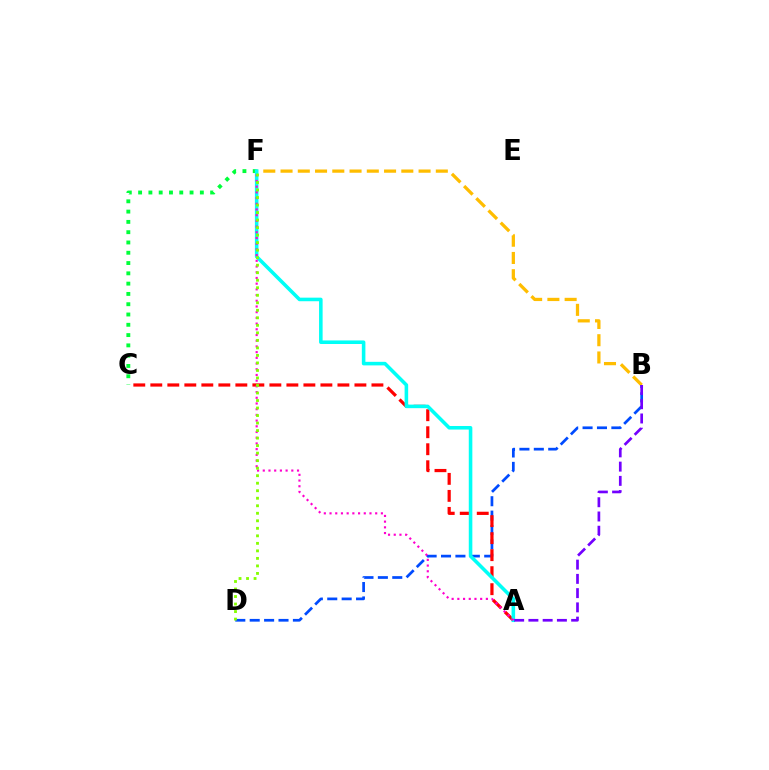{('B', 'F'): [{'color': '#ffbd00', 'line_style': 'dashed', 'thickness': 2.34}], ('C', 'F'): [{'color': '#00ff39', 'line_style': 'dotted', 'thickness': 2.8}], ('B', 'D'): [{'color': '#004bff', 'line_style': 'dashed', 'thickness': 1.96}], ('A', 'C'): [{'color': '#ff0000', 'line_style': 'dashed', 'thickness': 2.31}], ('A', 'F'): [{'color': '#00fff6', 'line_style': 'solid', 'thickness': 2.57}, {'color': '#ff00cf', 'line_style': 'dotted', 'thickness': 1.55}], ('D', 'F'): [{'color': '#84ff00', 'line_style': 'dotted', 'thickness': 2.04}], ('A', 'B'): [{'color': '#7200ff', 'line_style': 'dashed', 'thickness': 1.94}]}